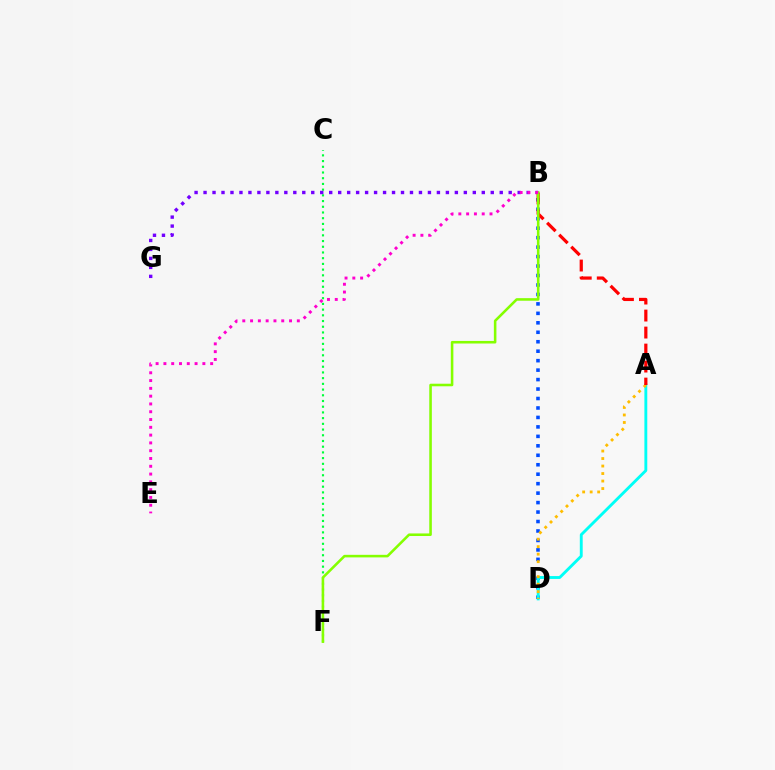{('C', 'F'): [{'color': '#00ff39', 'line_style': 'dotted', 'thickness': 1.55}], ('B', 'G'): [{'color': '#7200ff', 'line_style': 'dotted', 'thickness': 2.44}], ('B', 'D'): [{'color': '#004bff', 'line_style': 'dotted', 'thickness': 2.57}], ('A', 'D'): [{'color': '#00fff6', 'line_style': 'solid', 'thickness': 2.07}, {'color': '#ffbd00', 'line_style': 'dotted', 'thickness': 2.04}], ('A', 'B'): [{'color': '#ff0000', 'line_style': 'dashed', 'thickness': 2.31}], ('B', 'F'): [{'color': '#84ff00', 'line_style': 'solid', 'thickness': 1.85}], ('B', 'E'): [{'color': '#ff00cf', 'line_style': 'dotted', 'thickness': 2.12}]}